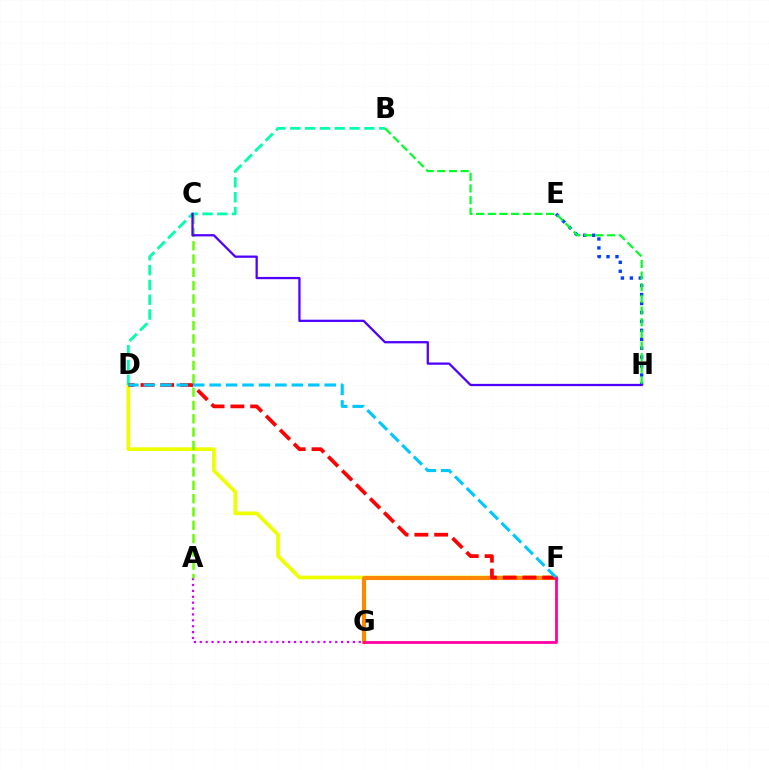{('D', 'F'): [{'color': '#eeff00', 'line_style': 'solid', 'thickness': 2.66}, {'color': '#ff0000', 'line_style': 'dashed', 'thickness': 2.68}, {'color': '#00c7ff', 'line_style': 'dashed', 'thickness': 2.23}], ('E', 'H'): [{'color': '#003fff', 'line_style': 'dotted', 'thickness': 2.43}], ('F', 'G'): [{'color': '#ff8800', 'line_style': 'solid', 'thickness': 2.96}, {'color': '#ff00a0', 'line_style': 'solid', 'thickness': 2.0}], ('B', 'D'): [{'color': '#00ffaf', 'line_style': 'dashed', 'thickness': 2.01}], ('A', 'G'): [{'color': '#d600ff', 'line_style': 'dotted', 'thickness': 1.6}], ('A', 'C'): [{'color': '#66ff00', 'line_style': 'dashed', 'thickness': 1.81}], ('B', 'H'): [{'color': '#00ff27', 'line_style': 'dashed', 'thickness': 1.58}], ('C', 'H'): [{'color': '#4f00ff', 'line_style': 'solid', 'thickness': 1.63}]}